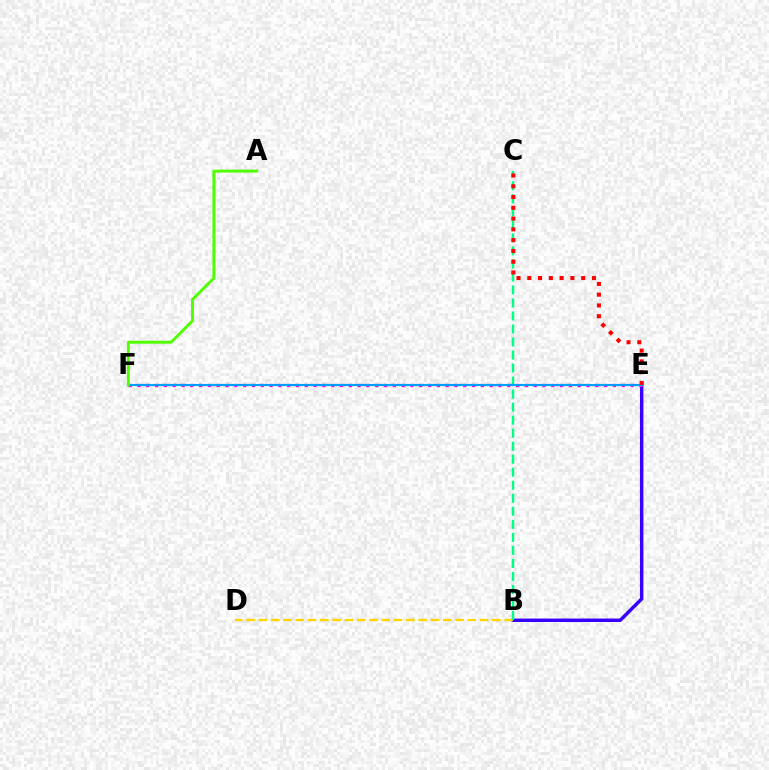{('B', 'E'): [{'color': '#3700ff', 'line_style': 'solid', 'thickness': 2.48}], ('E', 'F'): [{'color': '#ff00ed', 'line_style': 'dotted', 'thickness': 2.39}, {'color': '#009eff', 'line_style': 'solid', 'thickness': 1.55}], ('B', 'D'): [{'color': '#ffd500', 'line_style': 'dashed', 'thickness': 1.67}], ('B', 'C'): [{'color': '#00ff86', 'line_style': 'dashed', 'thickness': 1.77}], ('A', 'F'): [{'color': '#4fff00', 'line_style': 'solid', 'thickness': 2.11}], ('C', 'E'): [{'color': '#ff0000', 'line_style': 'dotted', 'thickness': 2.93}]}